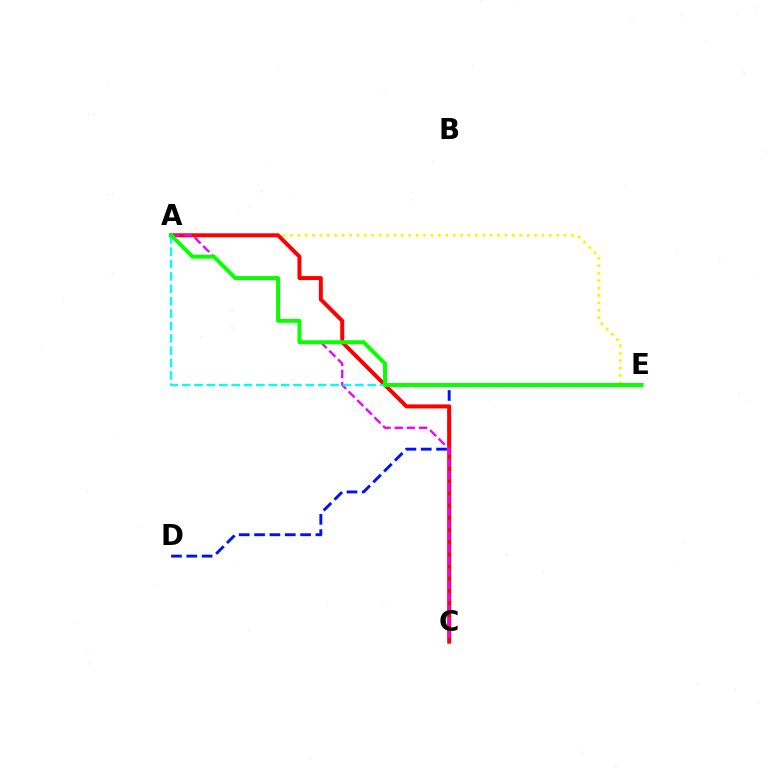{('A', 'E'): [{'color': '#fcf500', 'line_style': 'dotted', 'thickness': 2.01}, {'color': '#00fff6', 'line_style': 'dashed', 'thickness': 1.68}, {'color': '#08ff00', 'line_style': 'solid', 'thickness': 2.84}], ('D', 'E'): [{'color': '#0010ff', 'line_style': 'dashed', 'thickness': 2.08}], ('A', 'C'): [{'color': '#ff0000', 'line_style': 'solid', 'thickness': 2.85}, {'color': '#ee00ff', 'line_style': 'dashed', 'thickness': 1.65}]}